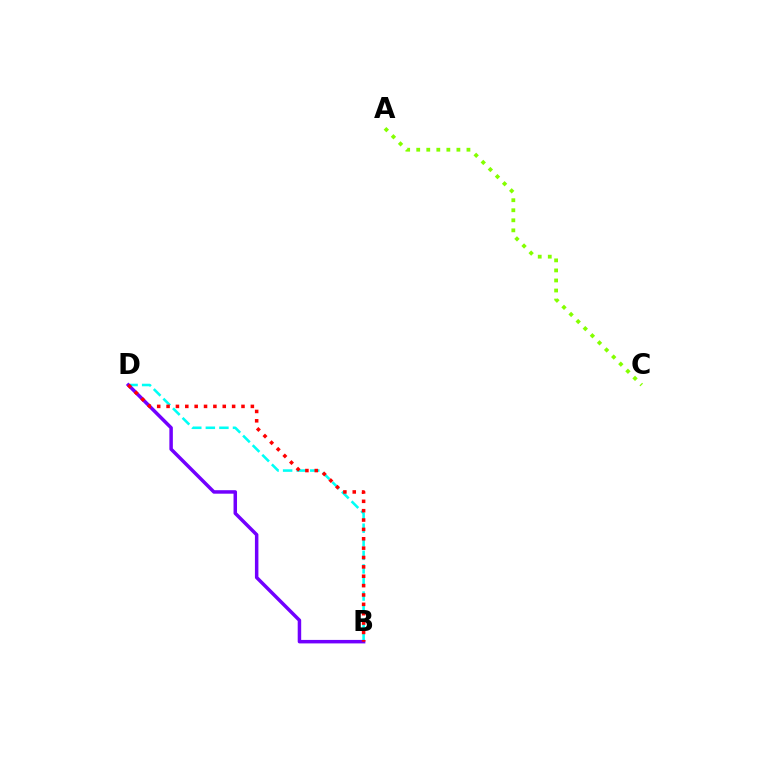{('B', 'D'): [{'color': '#00fff6', 'line_style': 'dashed', 'thickness': 1.84}, {'color': '#7200ff', 'line_style': 'solid', 'thickness': 2.51}, {'color': '#ff0000', 'line_style': 'dotted', 'thickness': 2.54}], ('A', 'C'): [{'color': '#84ff00', 'line_style': 'dotted', 'thickness': 2.73}]}